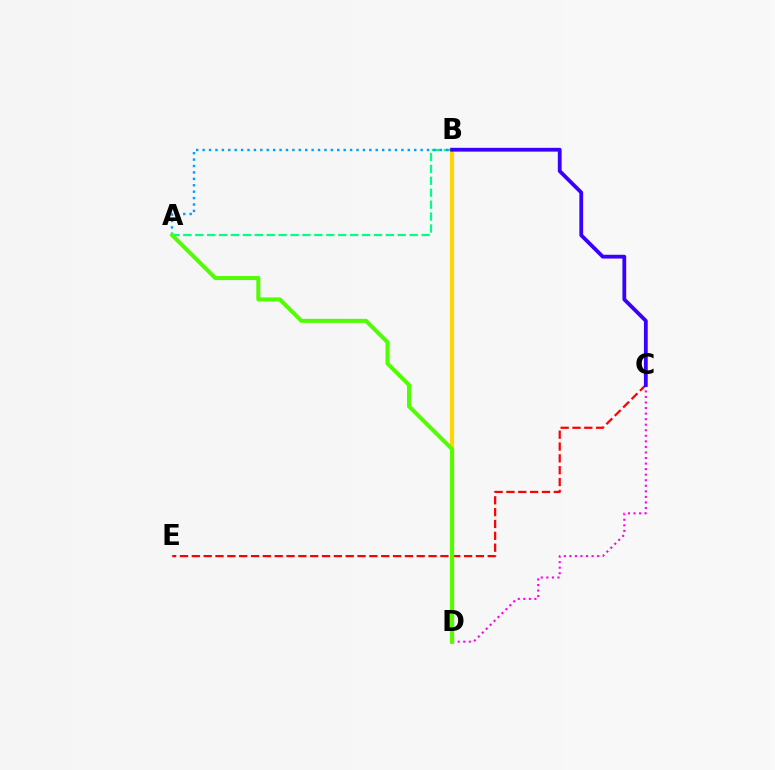{('C', 'D'): [{'color': '#ff00ed', 'line_style': 'dotted', 'thickness': 1.51}], ('C', 'E'): [{'color': '#ff0000', 'line_style': 'dashed', 'thickness': 1.61}], ('A', 'B'): [{'color': '#00ff86', 'line_style': 'dashed', 'thickness': 1.62}, {'color': '#009eff', 'line_style': 'dotted', 'thickness': 1.74}], ('B', 'D'): [{'color': '#ffd500', 'line_style': 'solid', 'thickness': 2.99}], ('A', 'D'): [{'color': '#4fff00', 'line_style': 'solid', 'thickness': 2.87}], ('B', 'C'): [{'color': '#3700ff', 'line_style': 'solid', 'thickness': 2.73}]}